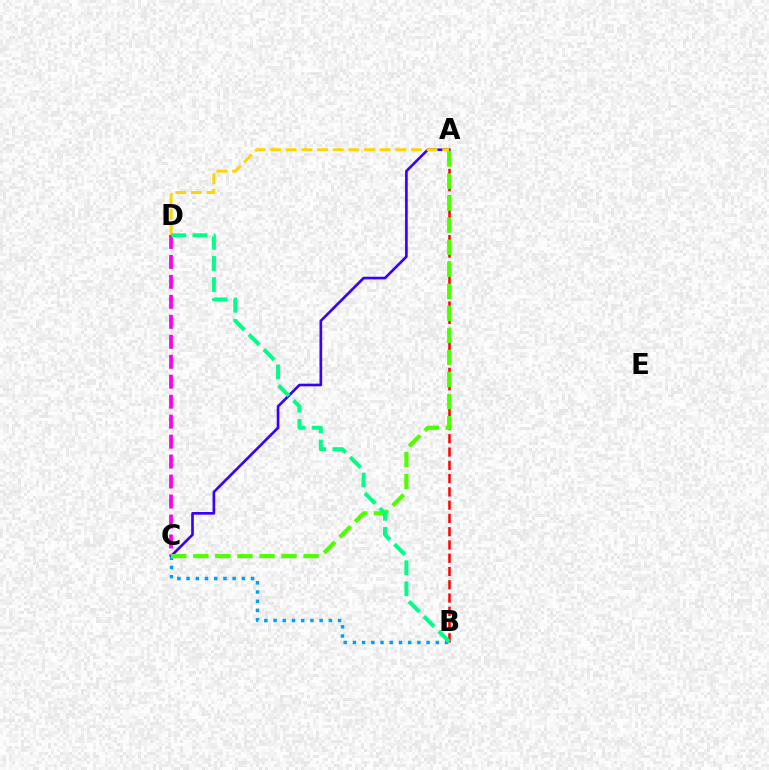{('A', 'C'): [{'color': '#3700ff', 'line_style': 'solid', 'thickness': 1.91}, {'color': '#4fff00', 'line_style': 'dashed', 'thickness': 3.0}], ('B', 'C'): [{'color': '#009eff', 'line_style': 'dotted', 'thickness': 2.5}], ('A', 'B'): [{'color': '#ff0000', 'line_style': 'dashed', 'thickness': 1.8}], ('A', 'D'): [{'color': '#ffd500', 'line_style': 'dashed', 'thickness': 2.13}], ('C', 'D'): [{'color': '#ff00ed', 'line_style': 'dashed', 'thickness': 2.71}], ('B', 'D'): [{'color': '#00ff86', 'line_style': 'dashed', 'thickness': 2.86}]}